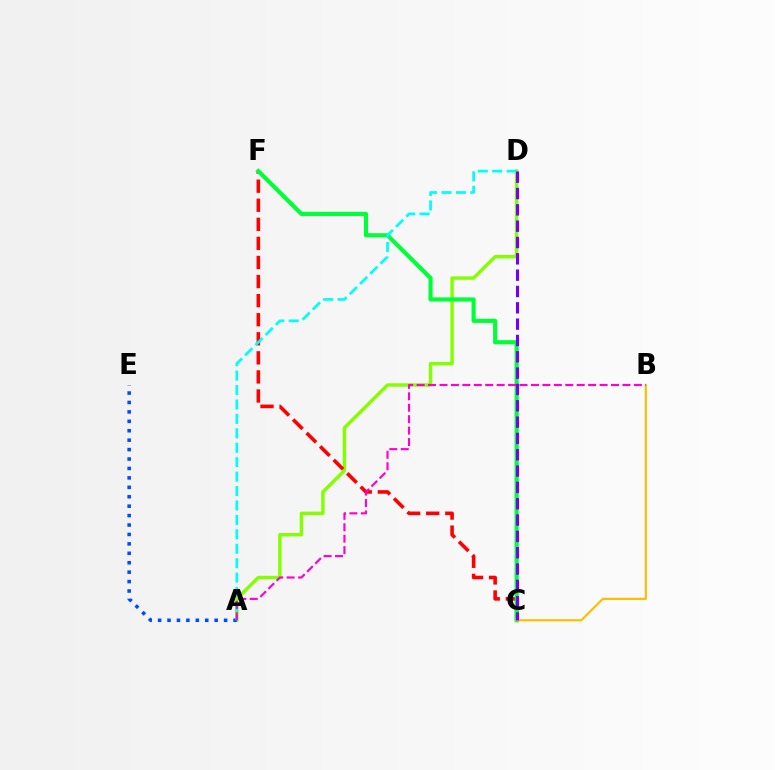{('A', 'D'): [{'color': '#84ff00', 'line_style': 'solid', 'thickness': 2.46}, {'color': '#00fff6', 'line_style': 'dashed', 'thickness': 1.96}], ('C', 'F'): [{'color': '#ff0000', 'line_style': 'dashed', 'thickness': 2.59}, {'color': '#00ff39', 'line_style': 'solid', 'thickness': 2.99}], ('B', 'C'): [{'color': '#ffbd00', 'line_style': 'solid', 'thickness': 1.56}], ('A', 'E'): [{'color': '#004bff', 'line_style': 'dotted', 'thickness': 2.56}], ('A', 'B'): [{'color': '#ff00cf', 'line_style': 'dashed', 'thickness': 1.55}], ('C', 'D'): [{'color': '#7200ff', 'line_style': 'dashed', 'thickness': 2.22}]}